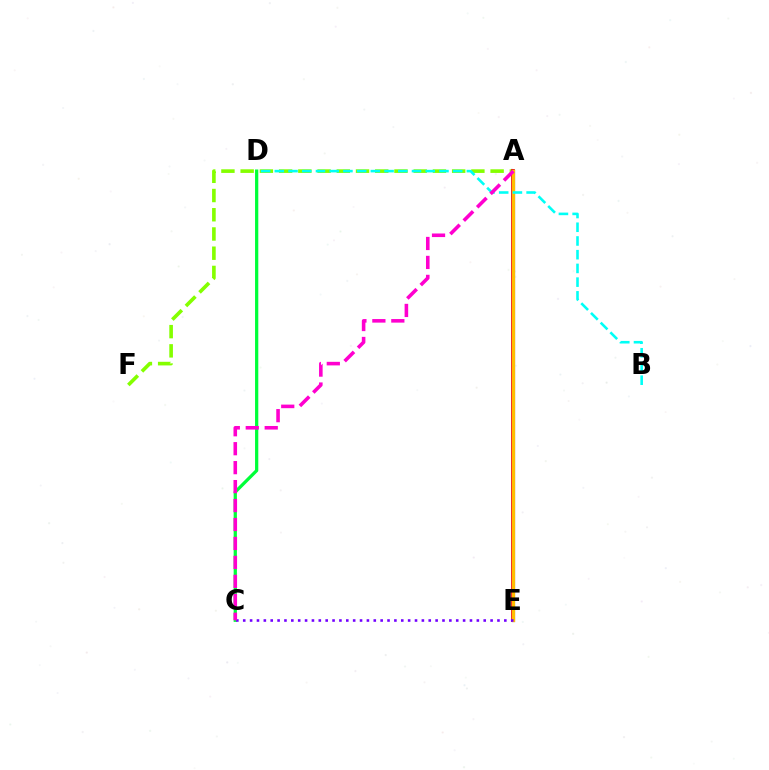{('A', 'F'): [{'color': '#84ff00', 'line_style': 'dashed', 'thickness': 2.61}], ('C', 'D'): [{'color': '#00ff39', 'line_style': 'solid', 'thickness': 2.34}], ('A', 'E'): [{'color': '#ff0000', 'line_style': 'solid', 'thickness': 2.69}, {'color': '#004bff', 'line_style': 'solid', 'thickness': 2.26}, {'color': '#ffbd00', 'line_style': 'solid', 'thickness': 2.35}], ('C', 'E'): [{'color': '#7200ff', 'line_style': 'dotted', 'thickness': 1.87}], ('B', 'D'): [{'color': '#00fff6', 'line_style': 'dashed', 'thickness': 1.86}], ('A', 'C'): [{'color': '#ff00cf', 'line_style': 'dashed', 'thickness': 2.57}]}